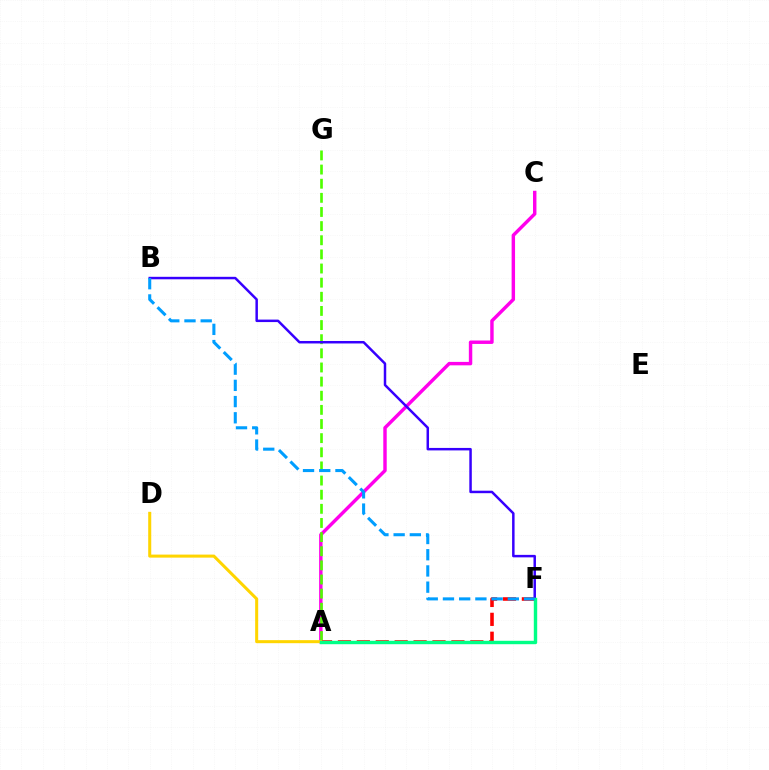{('A', 'C'): [{'color': '#ff00ed', 'line_style': 'solid', 'thickness': 2.47}], ('A', 'G'): [{'color': '#4fff00', 'line_style': 'dashed', 'thickness': 1.92}], ('A', 'F'): [{'color': '#ff0000', 'line_style': 'dashed', 'thickness': 2.57}, {'color': '#00ff86', 'line_style': 'solid', 'thickness': 2.45}], ('B', 'F'): [{'color': '#3700ff', 'line_style': 'solid', 'thickness': 1.79}, {'color': '#009eff', 'line_style': 'dashed', 'thickness': 2.2}], ('A', 'D'): [{'color': '#ffd500', 'line_style': 'solid', 'thickness': 2.19}]}